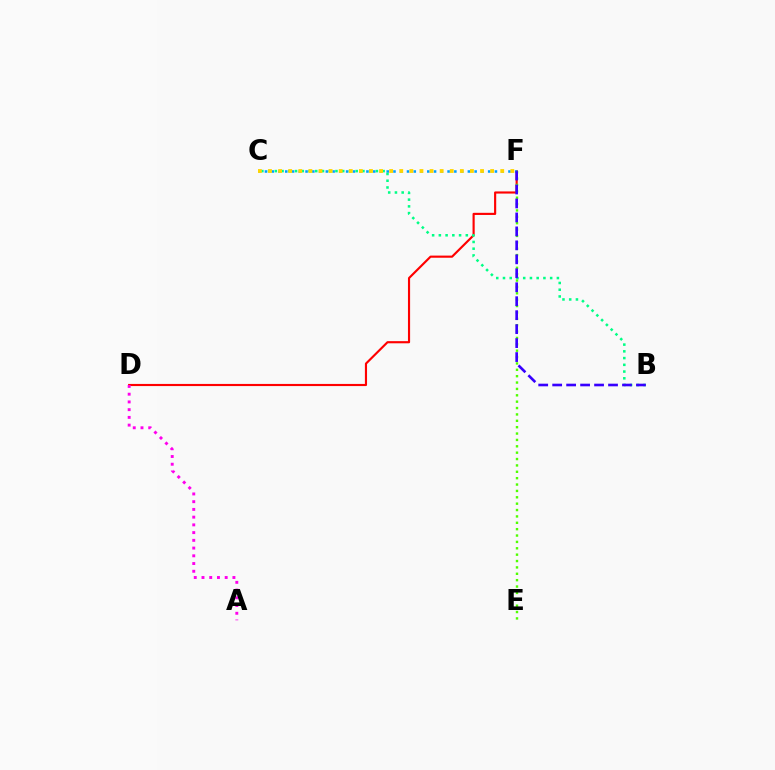{('D', 'F'): [{'color': '#ff0000', 'line_style': 'solid', 'thickness': 1.54}], ('C', 'F'): [{'color': '#009eff', 'line_style': 'dotted', 'thickness': 1.84}, {'color': '#ffd500', 'line_style': 'dotted', 'thickness': 2.74}], ('B', 'C'): [{'color': '#00ff86', 'line_style': 'dotted', 'thickness': 1.83}], ('E', 'F'): [{'color': '#4fff00', 'line_style': 'dotted', 'thickness': 1.73}], ('A', 'D'): [{'color': '#ff00ed', 'line_style': 'dotted', 'thickness': 2.1}], ('B', 'F'): [{'color': '#3700ff', 'line_style': 'dashed', 'thickness': 1.9}]}